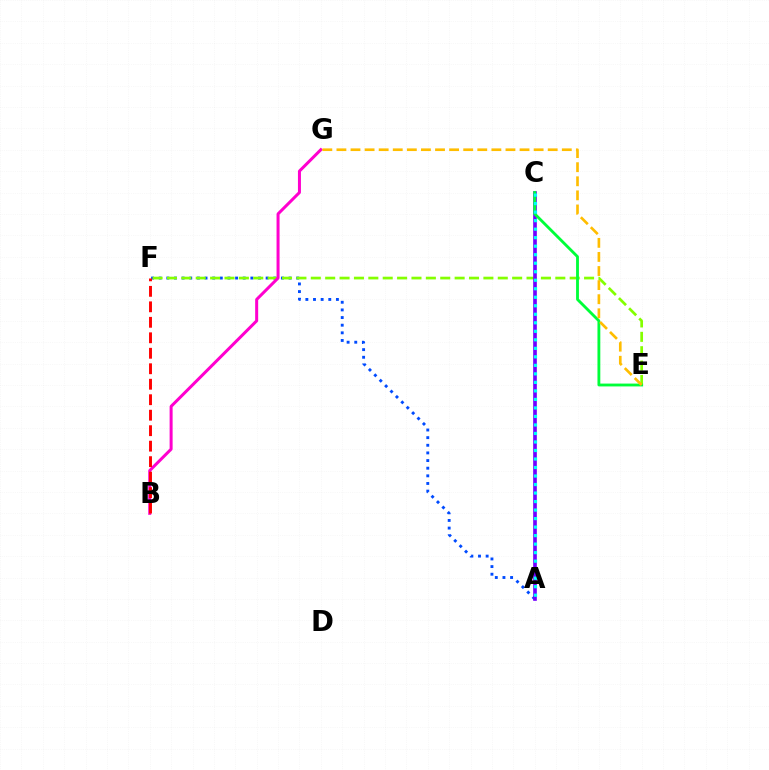{('A', 'F'): [{'color': '#004bff', 'line_style': 'dotted', 'thickness': 2.08}], ('E', 'F'): [{'color': '#84ff00', 'line_style': 'dashed', 'thickness': 1.95}], ('B', 'G'): [{'color': '#ff00cf', 'line_style': 'solid', 'thickness': 2.17}], ('A', 'C'): [{'color': '#7200ff', 'line_style': 'solid', 'thickness': 2.62}, {'color': '#00fff6', 'line_style': 'dotted', 'thickness': 2.31}], ('C', 'E'): [{'color': '#00ff39', 'line_style': 'solid', 'thickness': 2.05}], ('B', 'F'): [{'color': '#ff0000', 'line_style': 'dashed', 'thickness': 2.1}], ('E', 'G'): [{'color': '#ffbd00', 'line_style': 'dashed', 'thickness': 1.91}]}